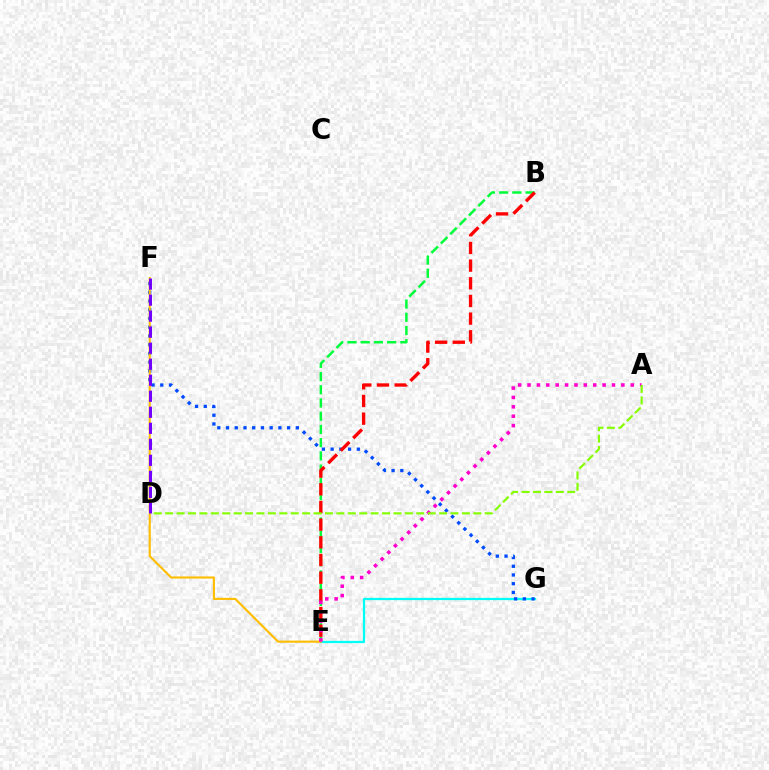{('B', 'E'): [{'color': '#00ff39', 'line_style': 'dashed', 'thickness': 1.8}, {'color': '#ff0000', 'line_style': 'dashed', 'thickness': 2.4}], ('E', 'G'): [{'color': '#00fff6', 'line_style': 'solid', 'thickness': 1.63}], ('F', 'G'): [{'color': '#004bff', 'line_style': 'dotted', 'thickness': 2.37}], ('E', 'F'): [{'color': '#ffbd00', 'line_style': 'solid', 'thickness': 1.52}], ('A', 'E'): [{'color': '#ff00cf', 'line_style': 'dotted', 'thickness': 2.55}], ('A', 'D'): [{'color': '#84ff00', 'line_style': 'dashed', 'thickness': 1.55}], ('D', 'F'): [{'color': '#7200ff', 'line_style': 'dashed', 'thickness': 2.18}]}